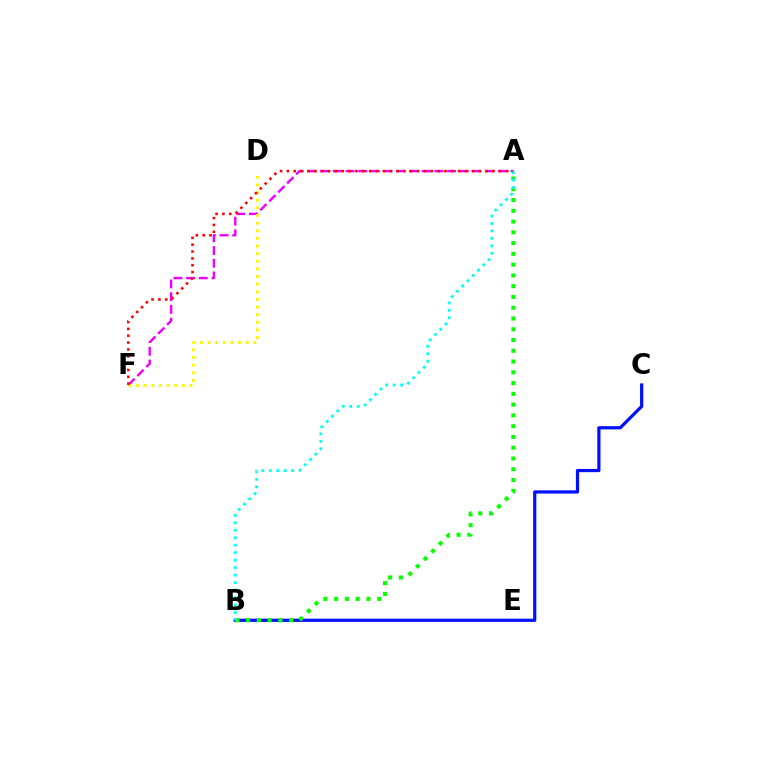{('B', 'C'): [{'color': '#0010ff', 'line_style': 'solid', 'thickness': 2.31}], ('A', 'F'): [{'color': '#ee00ff', 'line_style': 'dashed', 'thickness': 1.73}, {'color': '#ff0000', 'line_style': 'dotted', 'thickness': 1.86}], ('D', 'F'): [{'color': '#fcf500', 'line_style': 'dotted', 'thickness': 2.07}], ('A', 'B'): [{'color': '#08ff00', 'line_style': 'dotted', 'thickness': 2.93}, {'color': '#00fff6', 'line_style': 'dotted', 'thickness': 2.03}]}